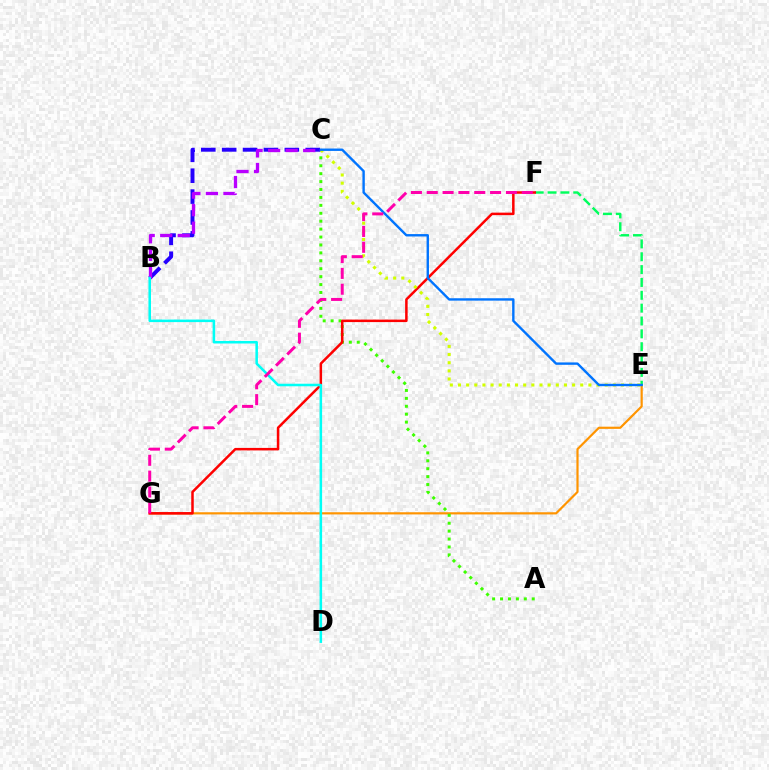{('E', 'G'): [{'color': '#ff9400', 'line_style': 'solid', 'thickness': 1.57}], ('A', 'C'): [{'color': '#3dff00', 'line_style': 'dotted', 'thickness': 2.15}], ('B', 'C'): [{'color': '#2500ff', 'line_style': 'dashed', 'thickness': 2.84}, {'color': '#b900ff', 'line_style': 'dashed', 'thickness': 2.38}], ('E', 'F'): [{'color': '#00ff5c', 'line_style': 'dashed', 'thickness': 1.75}], ('F', 'G'): [{'color': '#ff0000', 'line_style': 'solid', 'thickness': 1.81}, {'color': '#ff00ac', 'line_style': 'dashed', 'thickness': 2.15}], ('C', 'E'): [{'color': '#d1ff00', 'line_style': 'dotted', 'thickness': 2.21}, {'color': '#0074ff', 'line_style': 'solid', 'thickness': 1.72}], ('B', 'D'): [{'color': '#00fff6', 'line_style': 'solid', 'thickness': 1.83}]}